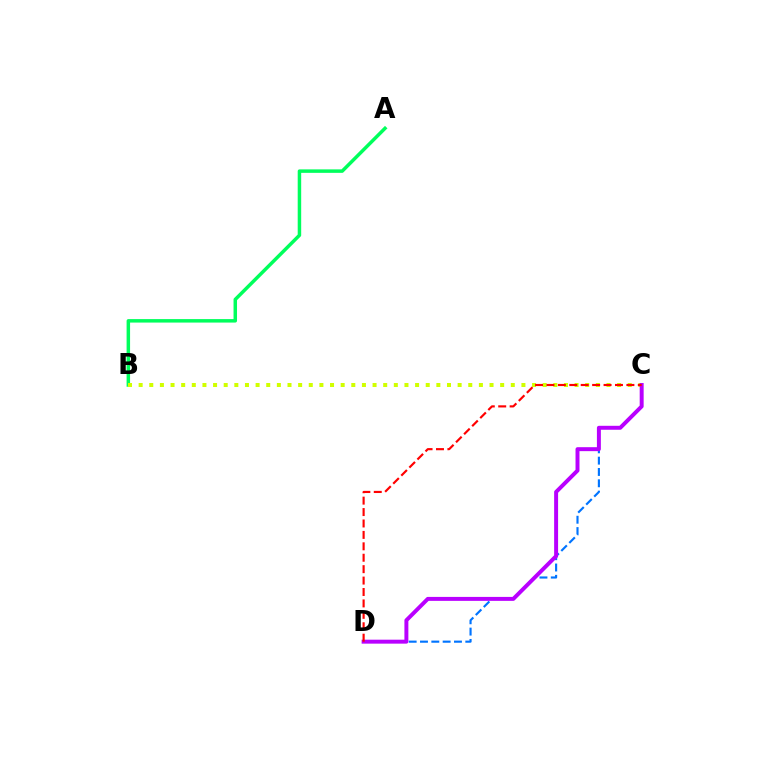{('C', 'D'): [{'color': '#0074ff', 'line_style': 'dashed', 'thickness': 1.54}, {'color': '#b900ff', 'line_style': 'solid', 'thickness': 2.85}, {'color': '#ff0000', 'line_style': 'dashed', 'thickness': 1.55}], ('A', 'B'): [{'color': '#00ff5c', 'line_style': 'solid', 'thickness': 2.51}], ('B', 'C'): [{'color': '#d1ff00', 'line_style': 'dotted', 'thickness': 2.89}]}